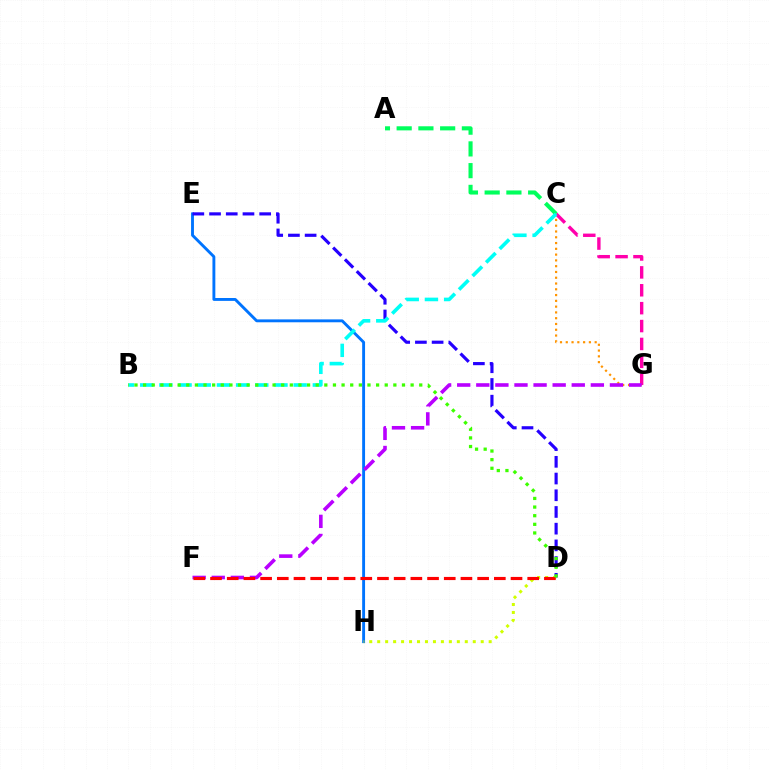{('C', 'G'): [{'color': '#ff9400', 'line_style': 'dotted', 'thickness': 1.57}, {'color': '#ff00ac', 'line_style': 'dashed', 'thickness': 2.43}], ('E', 'H'): [{'color': '#0074ff', 'line_style': 'solid', 'thickness': 2.08}], ('D', 'E'): [{'color': '#2500ff', 'line_style': 'dashed', 'thickness': 2.27}], ('D', 'H'): [{'color': '#d1ff00', 'line_style': 'dotted', 'thickness': 2.16}], ('A', 'C'): [{'color': '#00ff5c', 'line_style': 'dashed', 'thickness': 2.95}], ('B', 'C'): [{'color': '#00fff6', 'line_style': 'dashed', 'thickness': 2.61}], ('F', 'G'): [{'color': '#b900ff', 'line_style': 'dashed', 'thickness': 2.59}], ('D', 'F'): [{'color': '#ff0000', 'line_style': 'dashed', 'thickness': 2.27}], ('B', 'D'): [{'color': '#3dff00', 'line_style': 'dotted', 'thickness': 2.34}]}